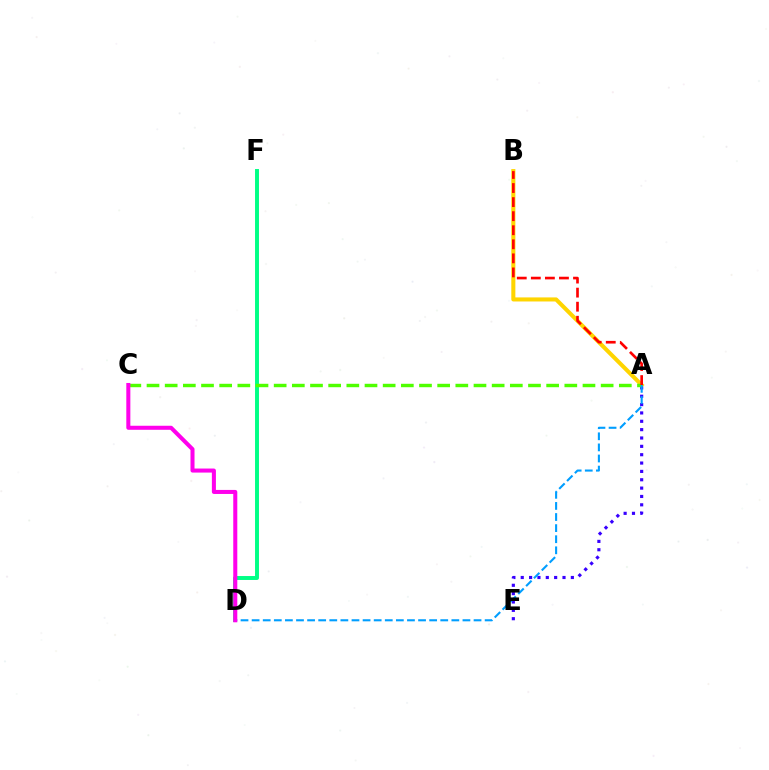{('A', 'B'): [{'color': '#ffd500', 'line_style': 'solid', 'thickness': 2.93}, {'color': '#ff0000', 'line_style': 'dashed', 'thickness': 1.91}], ('A', 'E'): [{'color': '#3700ff', 'line_style': 'dotted', 'thickness': 2.27}], ('D', 'F'): [{'color': '#00ff86', 'line_style': 'solid', 'thickness': 2.84}], ('A', 'C'): [{'color': '#4fff00', 'line_style': 'dashed', 'thickness': 2.47}], ('A', 'D'): [{'color': '#009eff', 'line_style': 'dashed', 'thickness': 1.51}], ('C', 'D'): [{'color': '#ff00ed', 'line_style': 'solid', 'thickness': 2.91}]}